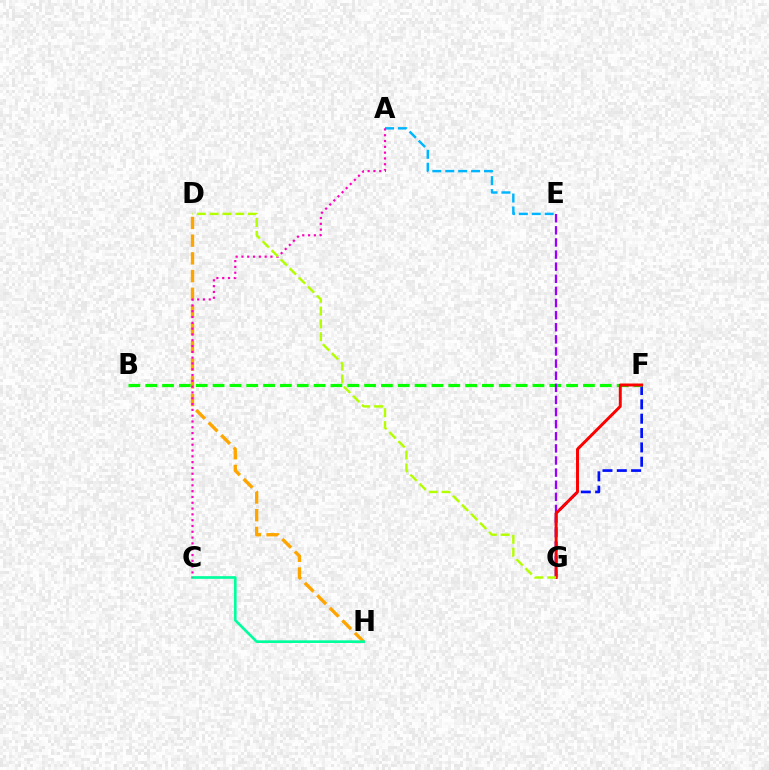{('A', 'E'): [{'color': '#00b5ff', 'line_style': 'dashed', 'thickness': 1.76}], ('F', 'G'): [{'color': '#0010ff', 'line_style': 'dashed', 'thickness': 1.95}, {'color': '#ff0000', 'line_style': 'solid', 'thickness': 2.12}], ('B', 'F'): [{'color': '#08ff00', 'line_style': 'dashed', 'thickness': 2.29}], ('D', 'H'): [{'color': '#ffa500', 'line_style': 'dashed', 'thickness': 2.41}], ('E', 'G'): [{'color': '#9b00ff', 'line_style': 'dashed', 'thickness': 1.65}], ('C', 'H'): [{'color': '#00ff9d', 'line_style': 'solid', 'thickness': 1.92}], ('A', 'C'): [{'color': '#ff00bd', 'line_style': 'dotted', 'thickness': 1.58}], ('D', 'G'): [{'color': '#b3ff00', 'line_style': 'dashed', 'thickness': 1.74}]}